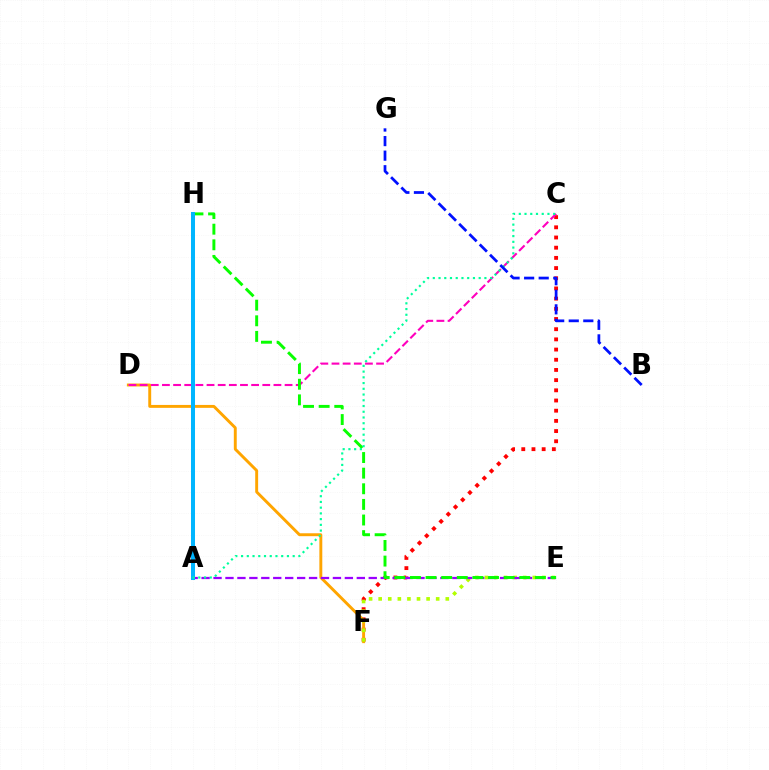{('C', 'F'): [{'color': '#ff0000', 'line_style': 'dotted', 'thickness': 2.77}], ('D', 'F'): [{'color': '#ffa500', 'line_style': 'solid', 'thickness': 2.1}], ('E', 'F'): [{'color': '#b3ff00', 'line_style': 'dotted', 'thickness': 2.6}], ('A', 'E'): [{'color': '#9b00ff', 'line_style': 'dashed', 'thickness': 1.62}], ('C', 'D'): [{'color': '#ff00bd', 'line_style': 'dashed', 'thickness': 1.51}], ('E', 'H'): [{'color': '#08ff00', 'line_style': 'dashed', 'thickness': 2.12}], ('A', 'H'): [{'color': '#00b5ff', 'line_style': 'solid', 'thickness': 2.89}], ('A', 'C'): [{'color': '#00ff9d', 'line_style': 'dotted', 'thickness': 1.56}], ('B', 'G'): [{'color': '#0010ff', 'line_style': 'dashed', 'thickness': 1.98}]}